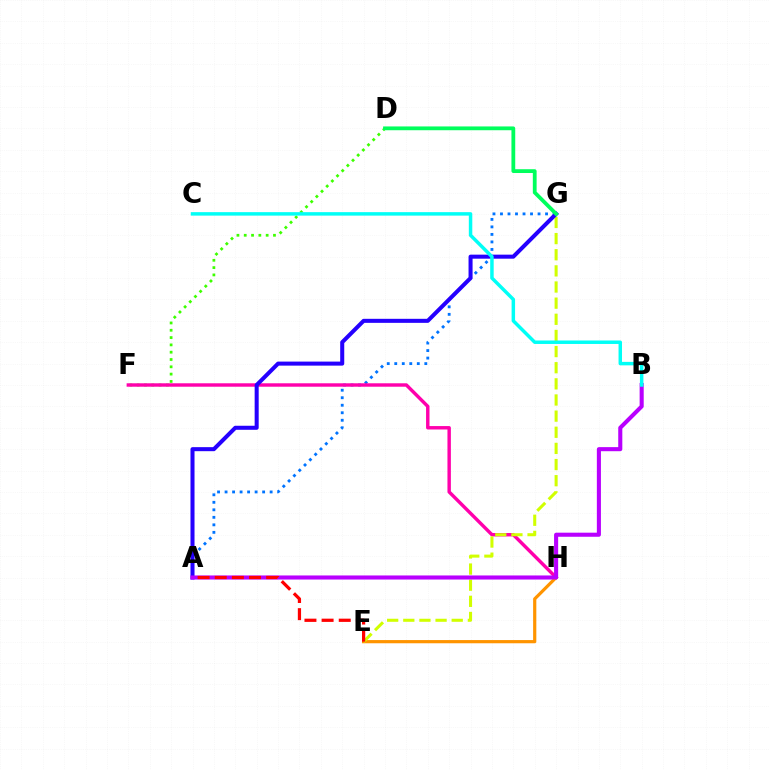{('A', 'G'): [{'color': '#0074ff', 'line_style': 'dotted', 'thickness': 2.04}, {'color': '#2500ff', 'line_style': 'solid', 'thickness': 2.91}], ('D', 'F'): [{'color': '#3dff00', 'line_style': 'dotted', 'thickness': 1.99}], ('F', 'H'): [{'color': '#ff00ac', 'line_style': 'solid', 'thickness': 2.47}], ('E', 'H'): [{'color': '#ff9400', 'line_style': 'solid', 'thickness': 2.3}], ('E', 'G'): [{'color': '#d1ff00', 'line_style': 'dashed', 'thickness': 2.19}], ('A', 'B'): [{'color': '#b900ff', 'line_style': 'solid', 'thickness': 2.94}], ('D', 'G'): [{'color': '#00ff5c', 'line_style': 'solid', 'thickness': 2.73}], ('B', 'C'): [{'color': '#00fff6', 'line_style': 'solid', 'thickness': 2.5}], ('A', 'E'): [{'color': '#ff0000', 'line_style': 'dashed', 'thickness': 2.33}]}